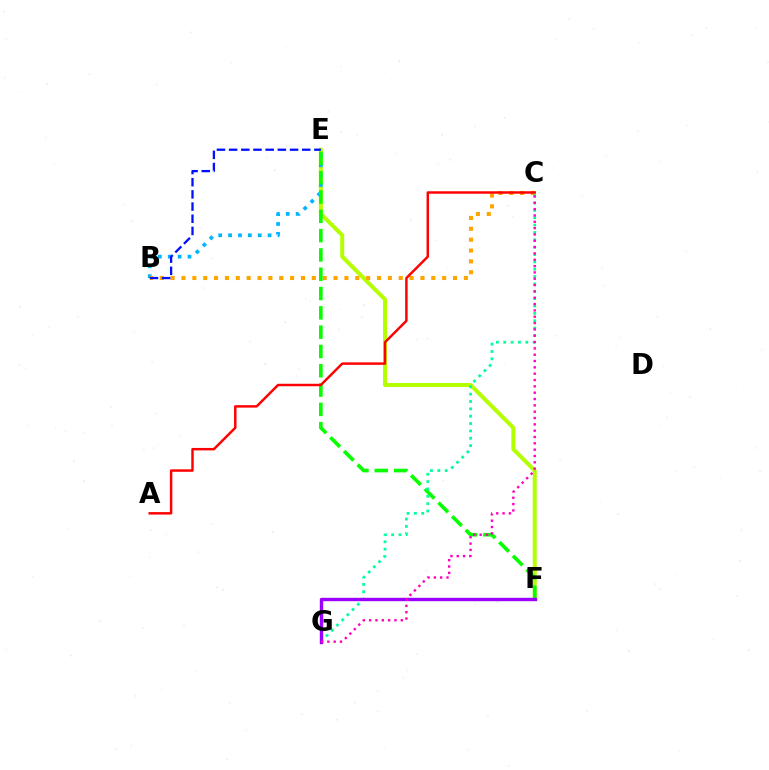{('E', 'F'): [{'color': '#b3ff00', 'line_style': 'solid', 'thickness': 2.87}, {'color': '#08ff00', 'line_style': 'dashed', 'thickness': 2.62}], ('B', 'E'): [{'color': '#00b5ff', 'line_style': 'dotted', 'thickness': 2.69}, {'color': '#0010ff', 'line_style': 'dashed', 'thickness': 1.66}], ('B', 'C'): [{'color': '#ffa500', 'line_style': 'dotted', 'thickness': 2.95}], ('C', 'G'): [{'color': '#00ff9d', 'line_style': 'dotted', 'thickness': 2.0}, {'color': '#ff00bd', 'line_style': 'dotted', 'thickness': 1.72}], ('F', 'G'): [{'color': '#9b00ff', 'line_style': 'solid', 'thickness': 2.45}], ('A', 'C'): [{'color': '#ff0000', 'line_style': 'solid', 'thickness': 1.77}]}